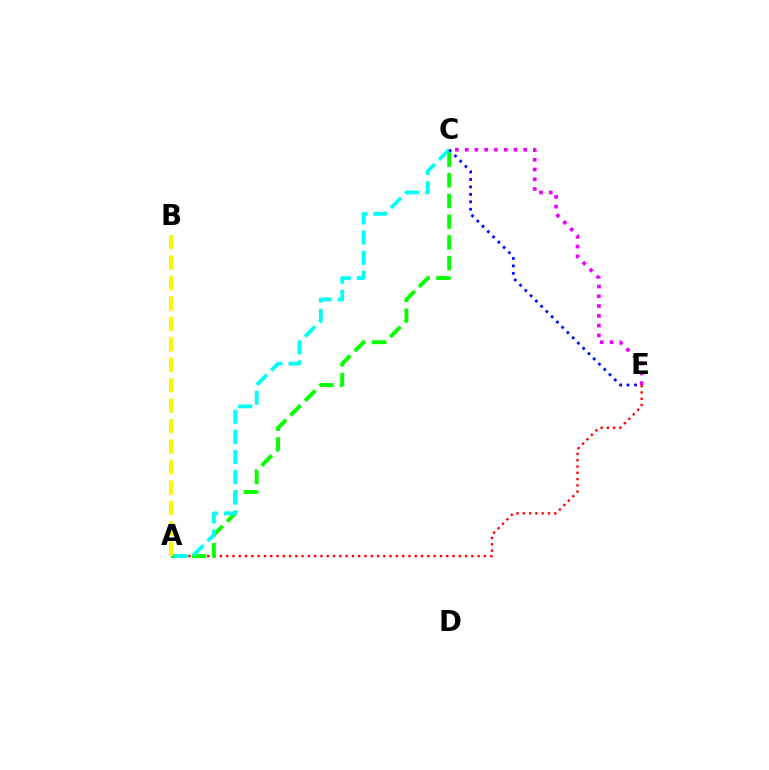{('A', 'E'): [{'color': '#ff0000', 'line_style': 'dotted', 'thickness': 1.71}], ('A', 'C'): [{'color': '#08ff00', 'line_style': 'dashed', 'thickness': 2.81}, {'color': '#00fff6', 'line_style': 'dashed', 'thickness': 2.74}], ('C', 'E'): [{'color': '#ee00ff', 'line_style': 'dotted', 'thickness': 2.65}, {'color': '#0010ff', 'line_style': 'dotted', 'thickness': 2.02}], ('A', 'B'): [{'color': '#fcf500', 'line_style': 'dashed', 'thickness': 2.78}]}